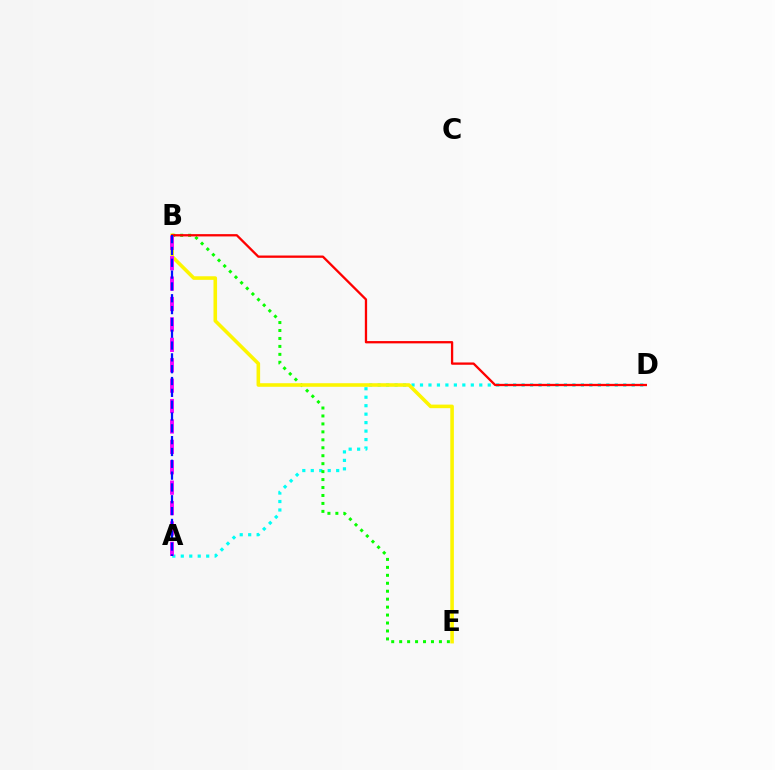{('A', 'D'): [{'color': '#00fff6', 'line_style': 'dotted', 'thickness': 2.3}], ('B', 'E'): [{'color': '#08ff00', 'line_style': 'dotted', 'thickness': 2.16}, {'color': '#fcf500', 'line_style': 'solid', 'thickness': 2.58}], ('A', 'B'): [{'color': '#ee00ff', 'line_style': 'dashed', 'thickness': 2.77}, {'color': '#0010ff', 'line_style': 'dashed', 'thickness': 1.61}], ('B', 'D'): [{'color': '#ff0000', 'line_style': 'solid', 'thickness': 1.66}]}